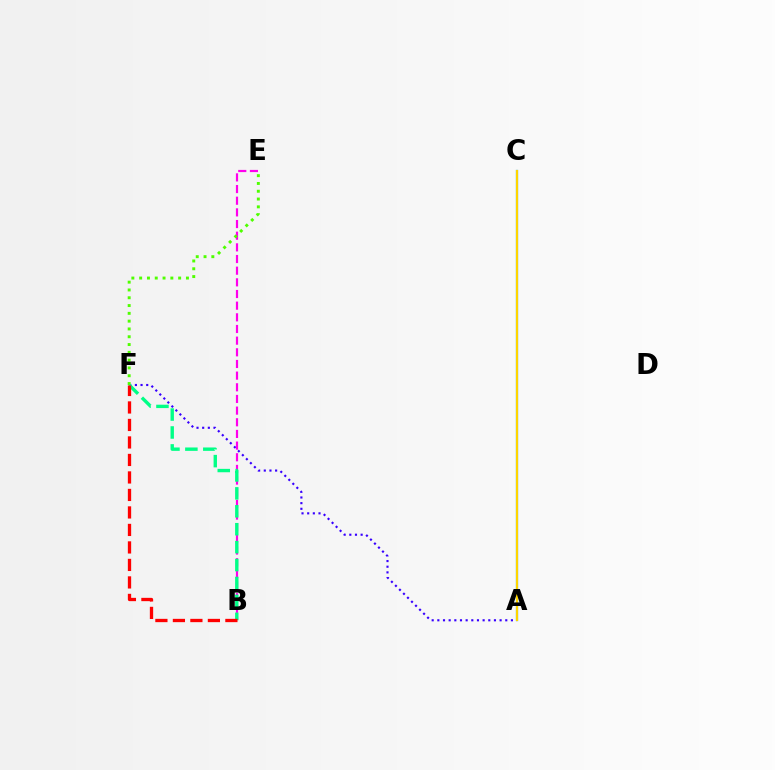{('A', 'F'): [{'color': '#3700ff', 'line_style': 'dotted', 'thickness': 1.54}], ('B', 'E'): [{'color': '#ff00ed', 'line_style': 'dashed', 'thickness': 1.58}], ('E', 'F'): [{'color': '#4fff00', 'line_style': 'dotted', 'thickness': 2.12}], ('B', 'F'): [{'color': '#00ff86', 'line_style': 'dashed', 'thickness': 2.44}, {'color': '#ff0000', 'line_style': 'dashed', 'thickness': 2.38}], ('A', 'C'): [{'color': '#009eff', 'line_style': 'solid', 'thickness': 1.61}, {'color': '#ffd500', 'line_style': 'solid', 'thickness': 1.54}]}